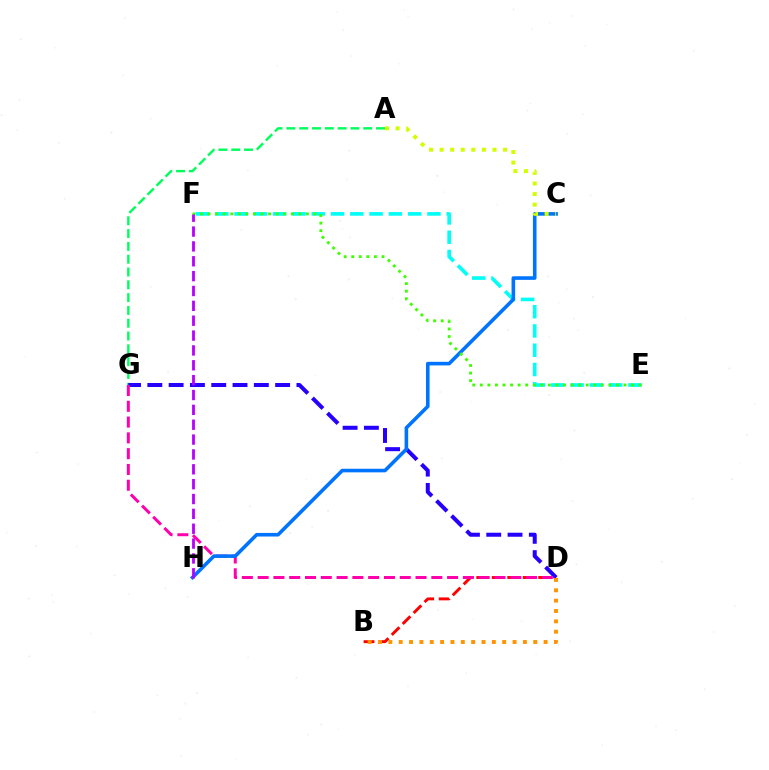{('A', 'G'): [{'color': '#00ff5c', 'line_style': 'dashed', 'thickness': 1.74}], ('B', 'D'): [{'color': '#ff0000', 'line_style': 'dashed', 'thickness': 2.1}, {'color': '#ff9400', 'line_style': 'dotted', 'thickness': 2.81}], ('D', 'G'): [{'color': '#2500ff', 'line_style': 'dashed', 'thickness': 2.89}, {'color': '#ff00ac', 'line_style': 'dashed', 'thickness': 2.14}], ('E', 'F'): [{'color': '#00fff6', 'line_style': 'dashed', 'thickness': 2.62}, {'color': '#3dff00', 'line_style': 'dotted', 'thickness': 2.05}], ('C', 'H'): [{'color': '#0074ff', 'line_style': 'solid', 'thickness': 2.59}], ('A', 'C'): [{'color': '#d1ff00', 'line_style': 'dotted', 'thickness': 2.87}], ('F', 'H'): [{'color': '#b900ff', 'line_style': 'dashed', 'thickness': 2.02}]}